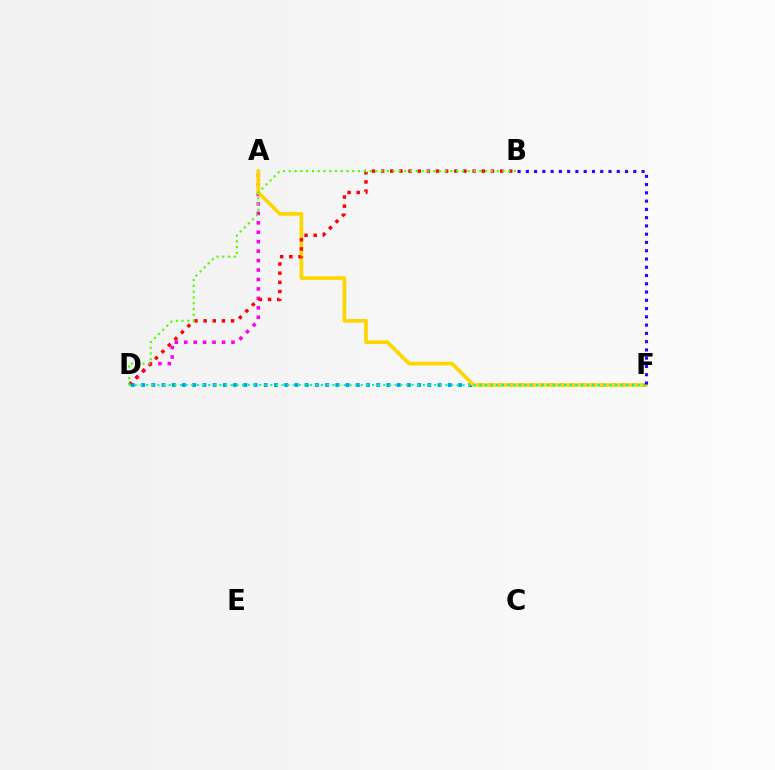{('A', 'D'): [{'color': '#ff00ed', 'line_style': 'dotted', 'thickness': 2.57}], ('D', 'F'): [{'color': '#009eff', 'line_style': 'dotted', 'thickness': 2.78}, {'color': '#00ff86', 'line_style': 'dotted', 'thickness': 1.54}], ('A', 'F'): [{'color': '#ffd500', 'line_style': 'solid', 'thickness': 2.63}], ('B', 'D'): [{'color': '#ff0000', 'line_style': 'dotted', 'thickness': 2.49}, {'color': '#4fff00', 'line_style': 'dotted', 'thickness': 1.57}], ('B', 'F'): [{'color': '#3700ff', 'line_style': 'dotted', 'thickness': 2.25}]}